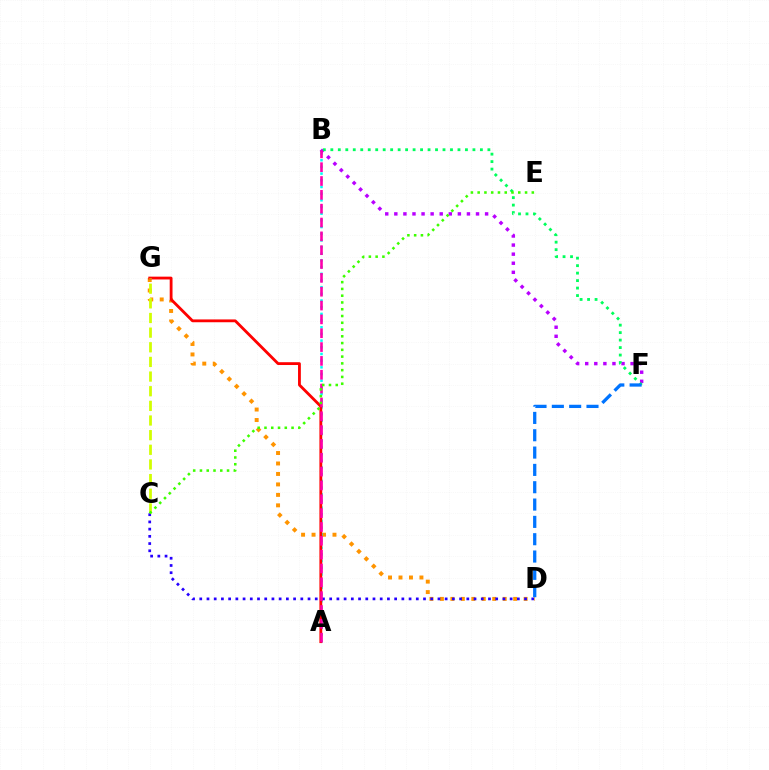{('D', 'G'): [{'color': '#ff9400', 'line_style': 'dotted', 'thickness': 2.84}], ('A', 'B'): [{'color': '#00fff6', 'line_style': 'dotted', 'thickness': 1.82}, {'color': '#ff00ac', 'line_style': 'dashed', 'thickness': 1.88}], ('A', 'G'): [{'color': '#ff0000', 'line_style': 'solid', 'thickness': 2.03}], ('B', 'F'): [{'color': '#b900ff', 'line_style': 'dotted', 'thickness': 2.47}, {'color': '#00ff5c', 'line_style': 'dotted', 'thickness': 2.03}], ('C', 'G'): [{'color': '#d1ff00', 'line_style': 'dashed', 'thickness': 1.99}], ('C', 'D'): [{'color': '#2500ff', 'line_style': 'dotted', 'thickness': 1.96}], ('C', 'E'): [{'color': '#3dff00', 'line_style': 'dotted', 'thickness': 1.84}], ('D', 'F'): [{'color': '#0074ff', 'line_style': 'dashed', 'thickness': 2.35}]}